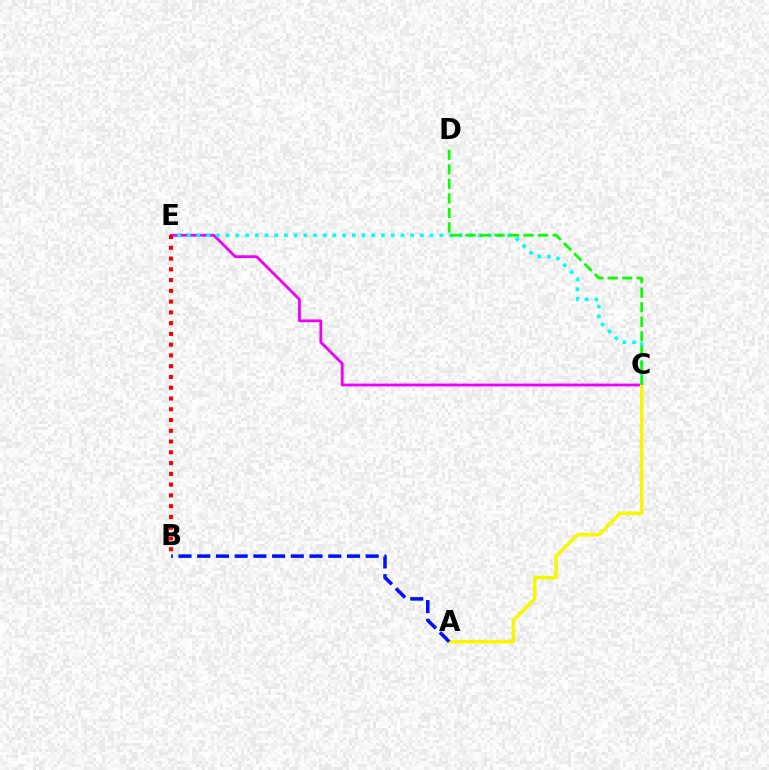{('C', 'E'): [{'color': '#ee00ff', 'line_style': 'solid', 'thickness': 2.02}, {'color': '#00fff6', 'line_style': 'dotted', 'thickness': 2.64}], ('A', 'C'): [{'color': '#fcf500', 'line_style': 'solid', 'thickness': 2.51}], ('B', 'E'): [{'color': '#ff0000', 'line_style': 'dotted', 'thickness': 2.92}], ('A', 'B'): [{'color': '#0010ff', 'line_style': 'dashed', 'thickness': 2.54}], ('C', 'D'): [{'color': '#08ff00', 'line_style': 'dashed', 'thickness': 1.98}]}